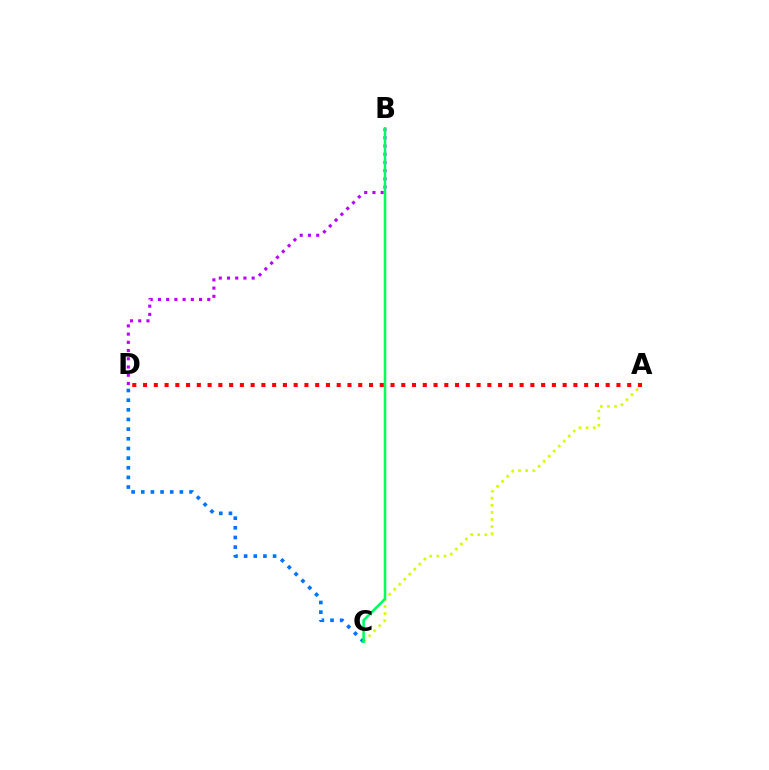{('B', 'D'): [{'color': '#b900ff', 'line_style': 'dotted', 'thickness': 2.23}], ('A', 'C'): [{'color': '#d1ff00', 'line_style': 'dotted', 'thickness': 1.93}], ('C', 'D'): [{'color': '#0074ff', 'line_style': 'dotted', 'thickness': 2.62}], ('B', 'C'): [{'color': '#00ff5c', 'line_style': 'solid', 'thickness': 1.84}], ('A', 'D'): [{'color': '#ff0000', 'line_style': 'dotted', 'thickness': 2.92}]}